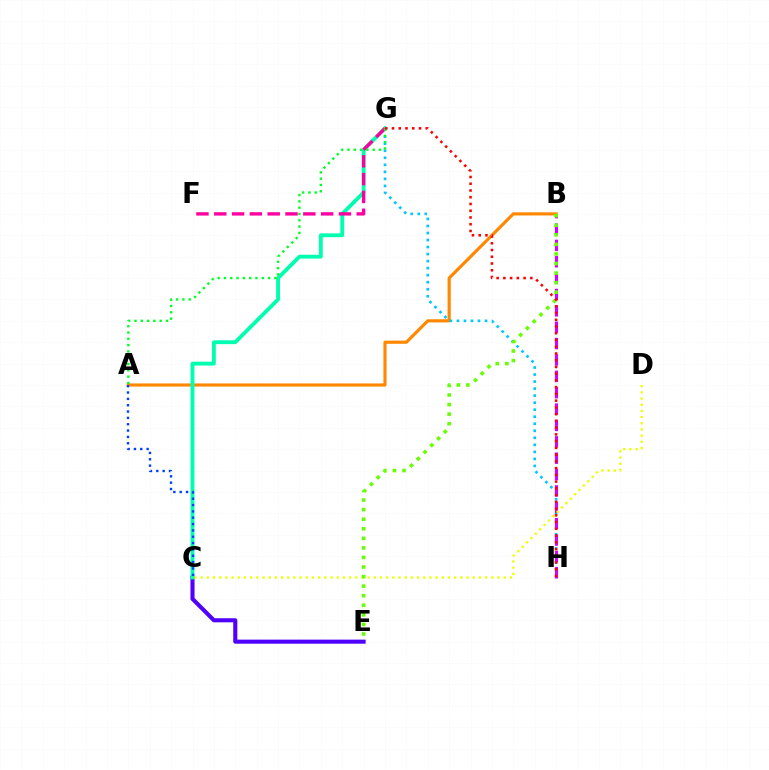{('C', 'E'): [{'color': '#4f00ff', 'line_style': 'solid', 'thickness': 2.94}], ('A', 'B'): [{'color': '#ff8800', 'line_style': 'solid', 'thickness': 2.27}], ('G', 'H'): [{'color': '#00c7ff', 'line_style': 'dotted', 'thickness': 1.91}, {'color': '#ff0000', 'line_style': 'dotted', 'thickness': 1.83}], ('C', 'G'): [{'color': '#00ffaf', 'line_style': 'solid', 'thickness': 2.77}], ('F', 'G'): [{'color': '#ff00a0', 'line_style': 'dashed', 'thickness': 2.42}], ('B', 'H'): [{'color': '#d600ff', 'line_style': 'dashed', 'thickness': 2.22}], ('A', 'G'): [{'color': '#00ff27', 'line_style': 'dotted', 'thickness': 1.71}], ('C', 'D'): [{'color': '#eeff00', 'line_style': 'dotted', 'thickness': 1.68}], ('A', 'C'): [{'color': '#003fff', 'line_style': 'dotted', 'thickness': 1.72}], ('B', 'E'): [{'color': '#66ff00', 'line_style': 'dotted', 'thickness': 2.6}]}